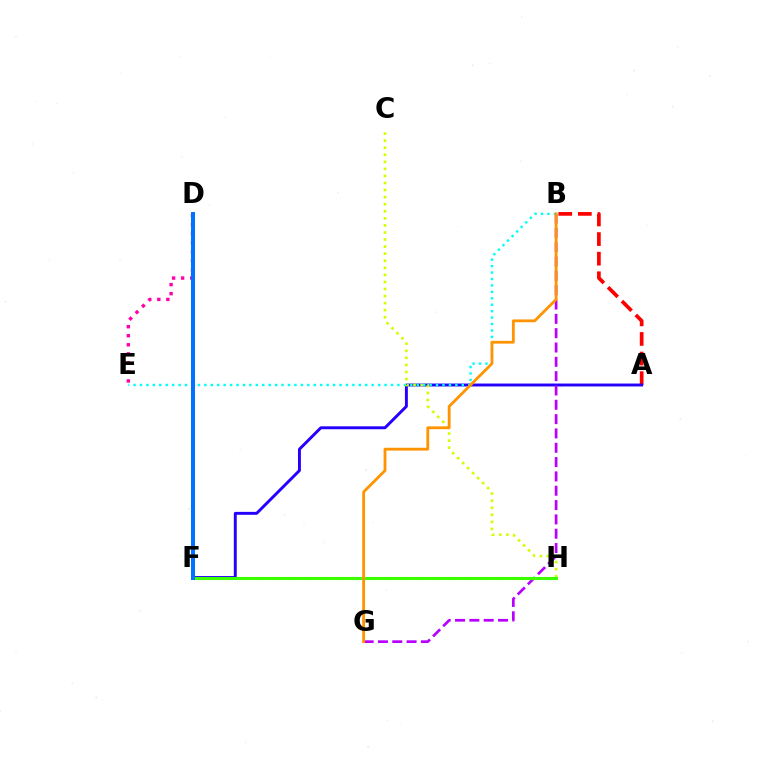{('A', 'B'): [{'color': '#ff0000', 'line_style': 'dashed', 'thickness': 2.66}], ('A', 'F'): [{'color': '#2500ff', 'line_style': 'solid', 'thickness': 2.11}], ('B', 'G'): [{'color': '#b900ff', 'line_style': 'dashed', 'thickness': 1.95}, {'color': '#ff9400', 'line_style': 'solid', 'thickness': 2.03}], ('B', 'E'): [{'color': '#00fff6', 'line_style': 'dotted', 'thickness': 1.75}], ('F', 'H'): [{'color': '#00ff5c', 'line_style': 'dashed', 'thickness': 2.19}, {'color': '#3dff00', 'line_style': 'solid', 'thickness': 2.21}], ('C', 'H'): [{'color': '#d1ff00', 'line_style': 'dotted', 'thickness': 1.92}], ('D', 'E'): [{'color': '#ff00ac', 'line_style': 'dotted', 'thickness': 2.46}], ('D', 'F'): [{'color': '#0074ff', 'line_style': 'solid', 'thickness': 2.88}]}